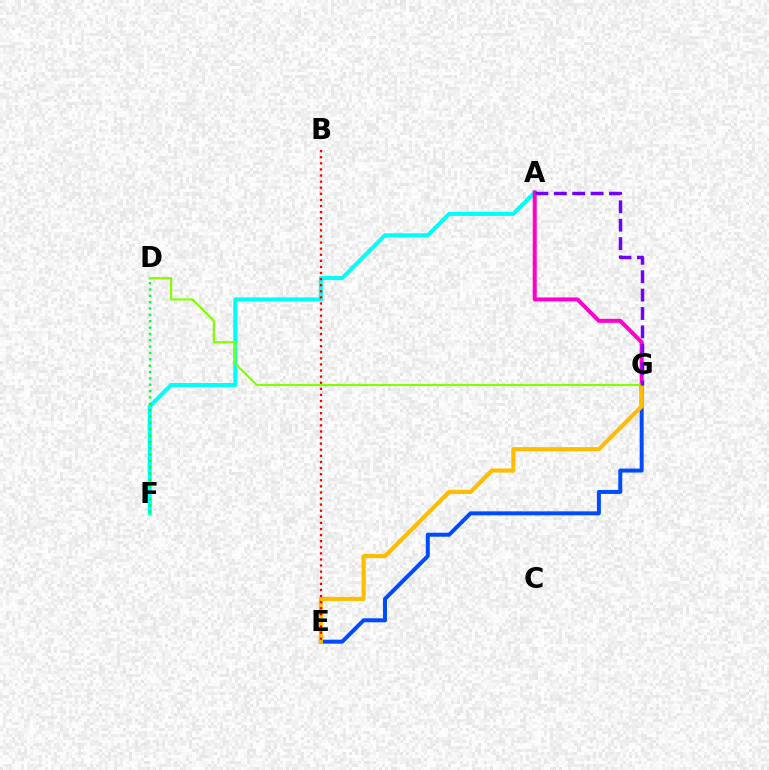{('A', 'F'): [{'color': '#00fff6', 'line_style': 'solid', 'thickness': 2.92}], ('E', 'G'): [{'color': '#004bff', 'line_style': 'solid', 'thickness': 2.87}, {'color': '#ffbd00', 'line_style': 'solid', 'thickness': 2.96}], ('A', 'G'): [{'color': '#ff00cf', 'line_style': 'solid', 'thickness': 2.88}, {'color': '#7200ff', 'line_style': 'dashed', 'thickness': 2.5}], ('D', 'F'): [{'color': '#00ff39', 'line_style': 'dotted', 'thickness': 1.73}], ('D', 'G'): [{'color': '#84ff00', 'line_style': 'solid', 'thickness': 1.54}], ('B', 'E'): [{'color': '#ff0000', 'line_style': 'dotted', 'thickness': 1.66}]}